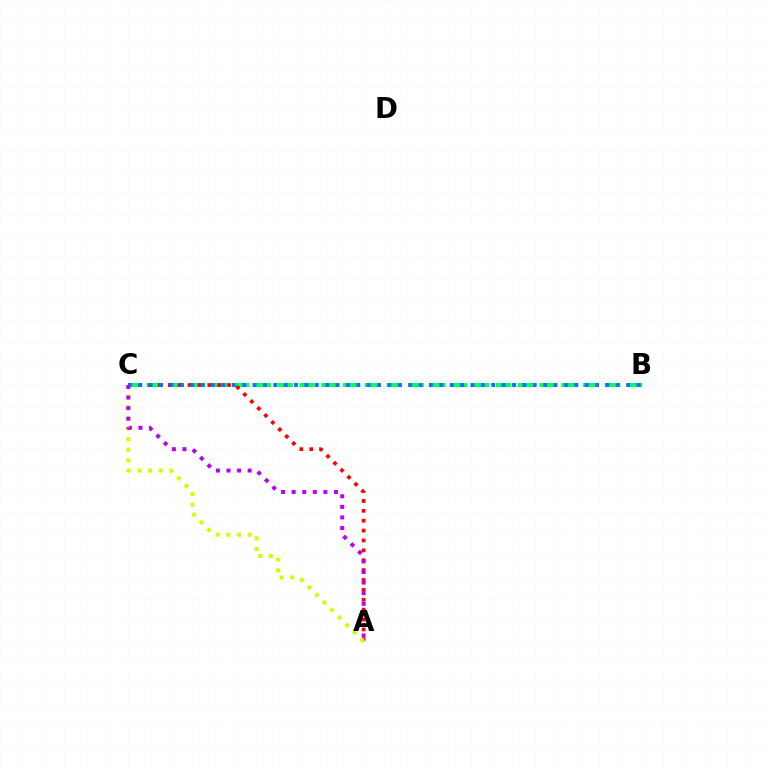{('B', 'C'): [{'color': '#00ff5c', 'line_style': 'dashed', 'thickness': 2.96}, {'color': '#0074ff', 'line_style': 'dotted', 'thickness': 2.82}], ('A', 'C'): [{'color': '#ff0000', 'line_style': 'dotted', 'thickness': 2.69}, {'color': '#d1ff00', 'line_style': 'dotted', 'thickness': 2.9}, {'color': '#b900ff', 'line_style': 'dotted', 'thickness': 2.87}]}